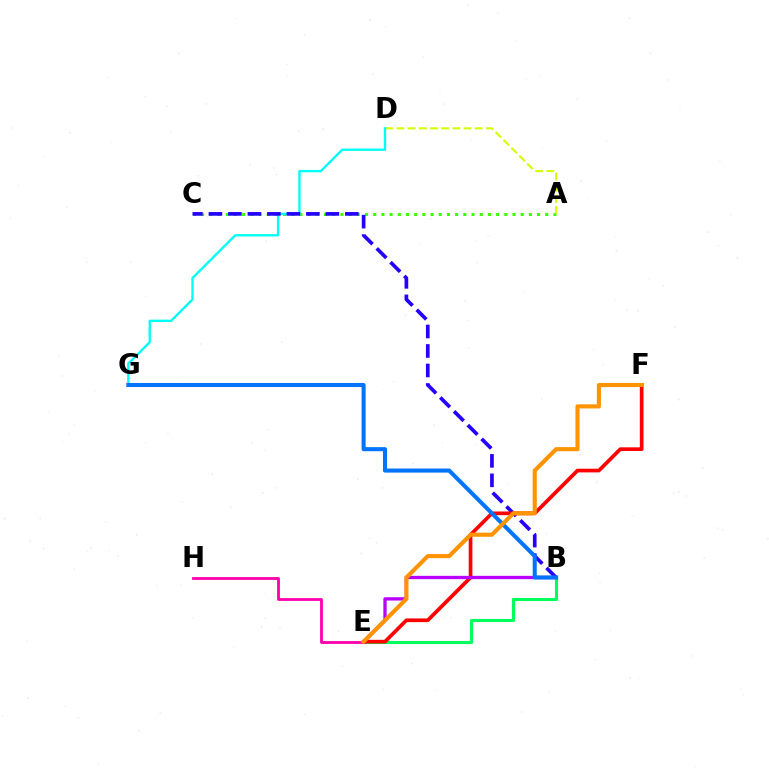{('B', 'E'): [{'color': '#00ff5c', 'line_style': 'solid', 'thickness': 2.23}, {'color': '#b900ff', 'line_style': 'solid', 'thickness': 2.39}], ('A', 'C'): [{'color': '#3dff00', 'line_style': 'dotted', 'thickness': 2.23}], ('A', 'D'): [{'color': '#d1ff00', 'line_style': 'dashed', 'thickness': 1.52}], ('D', 'G'): [{'color': '#00fff6', 'line_style': 'solid', 'thickness': 1.69}], ('B', 'C'): [{'color': '#2500ff', 'line_style': 'dashed', 'thickness': 2.65}], ('E', 'F'): [{'color': '#ff0000', 'line_style': 'solid', 'thickness': 2.66}, {'color': '#ff9400', 'line_style': 'solid', 'thickness': 2.97}], ('B', 'G'): [{'color': '#0074ff', 'line_style': 'solid', 'thickness': 2.93}], ('E', 'H'): [{'color': '#ff00ac', 'line_style': 'solid', 'thickness': 2.02}]}